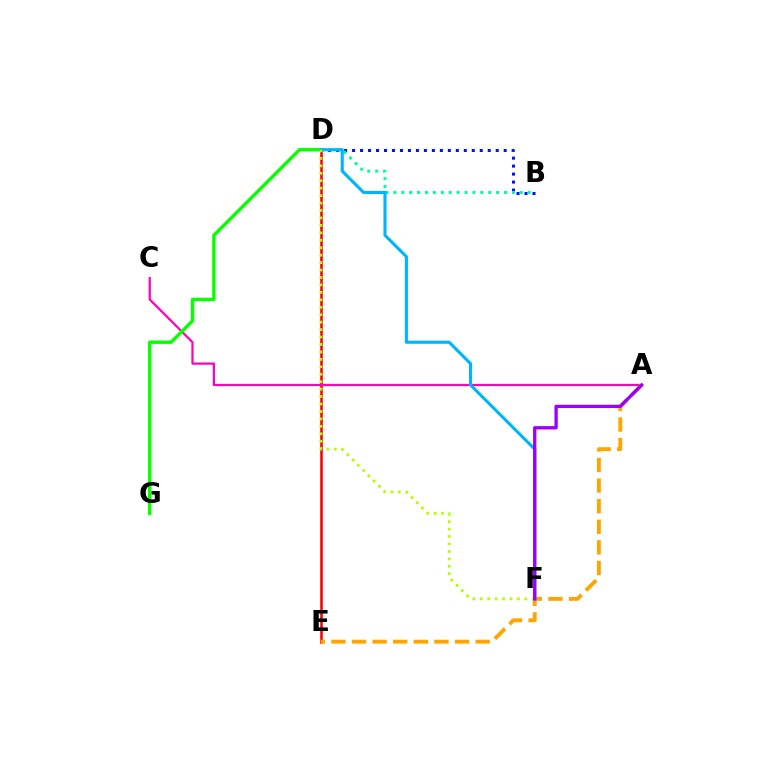{('B', 'D'): [{'color': '#0010ff', 'line_style': 'dotted', 'thickness': 2.17}, {'color': '#00ff9d', 'line_style': 'dotted', 'thickness': 2.15}], ('D', 'E'): [{'color': '#ff0000', 'line_style': 'solid', 'thickness': 1.85}], ('A', 'C'): [{'color': '#ff00bd', 'line_style': 'solid', 'thickness': 1.6}], ('D', 'G'): [{'color': '#08ff00', 'line_style': 'solid', 'thickness': 2.43}], ('A', 'E'): [{'color': '#ffa500', 'line_style': 'dashed', 'thickness': 2.8}], ('D', 'F'): [{'color': '#00b5ff', 'line_style': 'solid', 'thickness': 2.24}, {'color': '#b3ff00', 'line_style': 'dotted', 'thickness': 2.02}], ('A', 'F'): [{'color': '#9b00ff', 'line_style': 'solid', 'thickness': 2.38}]}